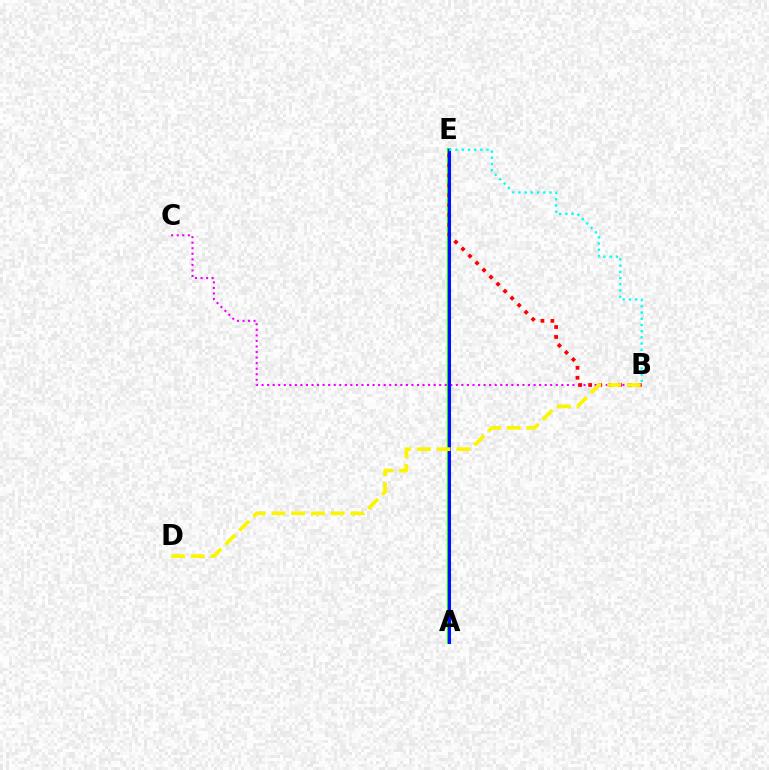{('A', 'E'): [{'color': '#08ff00', 'line_style': 'solid', 'thickness': 2.89}, {'color': '#0010ff', 'line_style': 'solid', 'thickness': 2.19}], ('B', 'C'): [{'color': '#ee00ff', 'line_style': 'dotted', 'thickness': 1.51}], ('B', 'E'): [{'color': '#ff0000', 'line_style': 'dotted', 'thickness': 2.7}, {'color': '#00fff6', 'line_style': 'dotted', 'thickness': 1.69}], ('B', 'D'): [{'color': '#fcf500', 'line_style': 'dashed', 'thickness': 2.68}]}